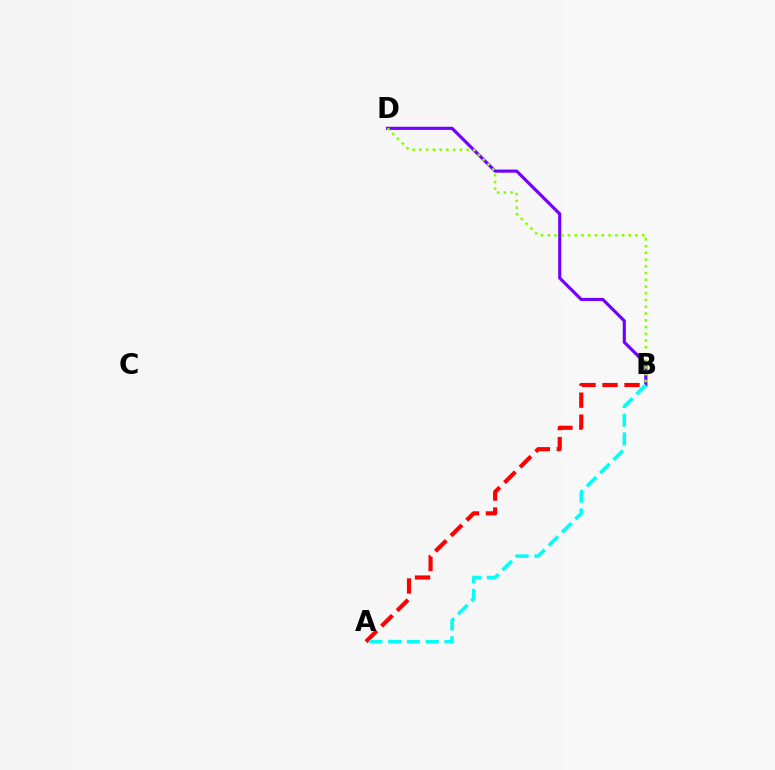{('B', 'D'): [{'color': '#7200ff', 'line_style': 'solid', 'thickness': 2.26}, {'color': '#84ff00', 'line_style': 'dotted', 'thickness': 1.83}], ('A', 'B'): [{'color': '#ff0000', 'line_style': 'dashed', 'thickness': 2.99}, {'color': '#00fff6', 'line_style': 'dashed', 'thickness': 2.55}]}